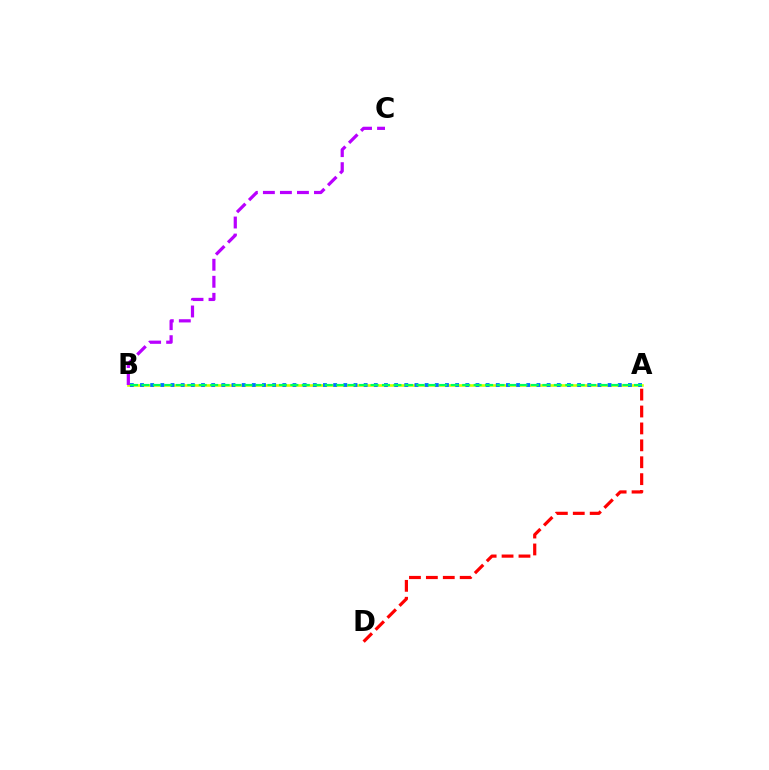{('A', 'B'): [{'color': '#d1ff00', 'line_style': 'solid', 'thickness': 1.89}, {'color': '#0074ff', 'line_style': 'dotted', 'thickness': 2.76}, {'color': '#00ff5c', 'line_style': 'dashed', 'thickness': 1.56}], ('B', 'C'): [{'color': '#b900ff', 'line_style': 'dashed', 'thickness': 2.31}], ('A', 'D'): [{'color': '#ff0000', 'line_style': 'dashed', 'thickness': 2.3}]}